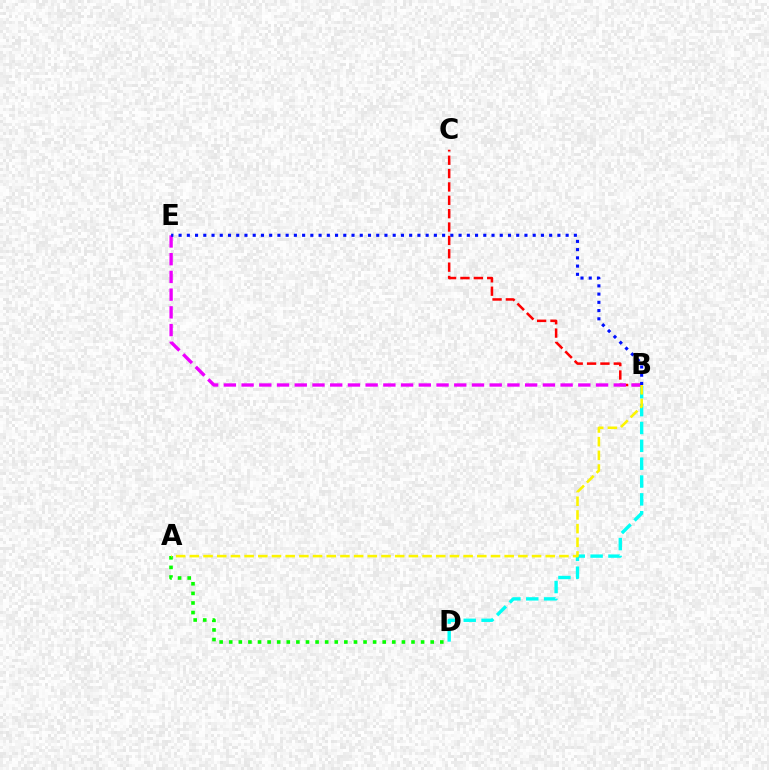{('B', 'C'): [{'color': '#ff0000', 'line_style': 'dashed', 'thickness': 1.82}], ('B', 'D'): [{'color': '#00fff6', 'line_style': 'dashed', 'thickness': 2.43}], ('B', 'E'): [{'color': '#ee00ff', 'line_style': 'dashed', 'thickness': 2.41}, {'color': '#0010ff', 'line_style': 'dotted', 'thickness': 2.24}], ('A', 'D'): [{'color': '#08ff00', 'line_style': 'dotted', 'thickness': 2.61}], ('A', 'B'): [{'color': '#fcf500', 'line_style': 'dashed', 'thickness': 1.86}]}